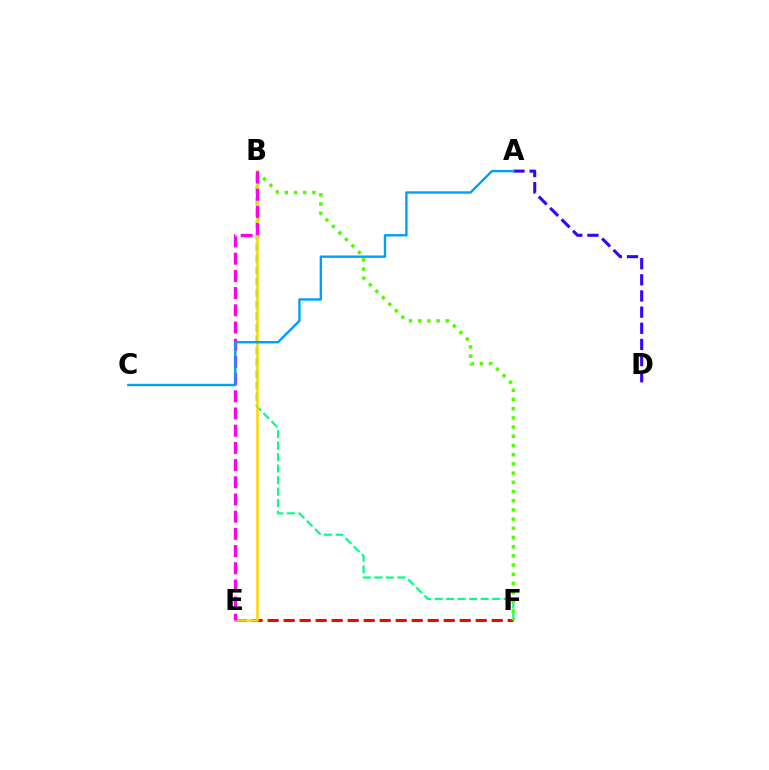{('B', 'F'): [{'color': '#00ff86', 'line_style': 'dashed', 'thickness': 1.56}, {'color': '#4fff00', 'line_style': 'dotted', 'thickness': 2.5}], ('A', 'D'): [{'color': '#3700ff', 'line_style': 'dashed', 'thickness': 2.19}], ('E', 'F'): [{'color': '#ff0000', 'line_style': 'dashed', 'thickness': 2.17}], ('B', 'E'): [{'color': '#ffd500', 'line_style': 'solid', 'thickness': 1.8}, {'color': '#ff00ed', 'line_style': 'dashed', 'thickness': 2.34}], ('A', 'C'): [{'color': '#009eff', 'line_style': 'solid', 'thickness': 1.72}]}